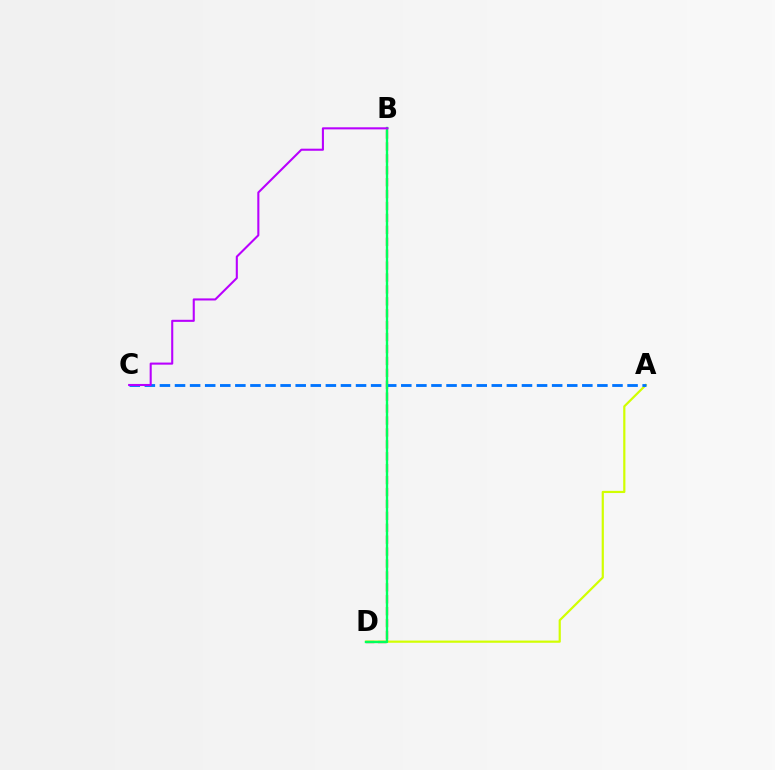{('B', 'D'): [{'color': '#ff0000', 'line_style': 'dashed', 'thickness': 1.62}, {'color': '#00ff5c', 'line_style': 'solid', 'thickness': 1.69}], ('A', 'D'): [{'color': '#d1ff00', 'line_style': 'solid', 'thickness': 1.58}], ('A', 'C'): [{'color': '#0074ff', 'line_style': 'dashed', 'thickness': 2.05}], ('B', 'C'): [{'color': '#b900ff', 'line_style': 'solid', 'thickness': 1.5}]}